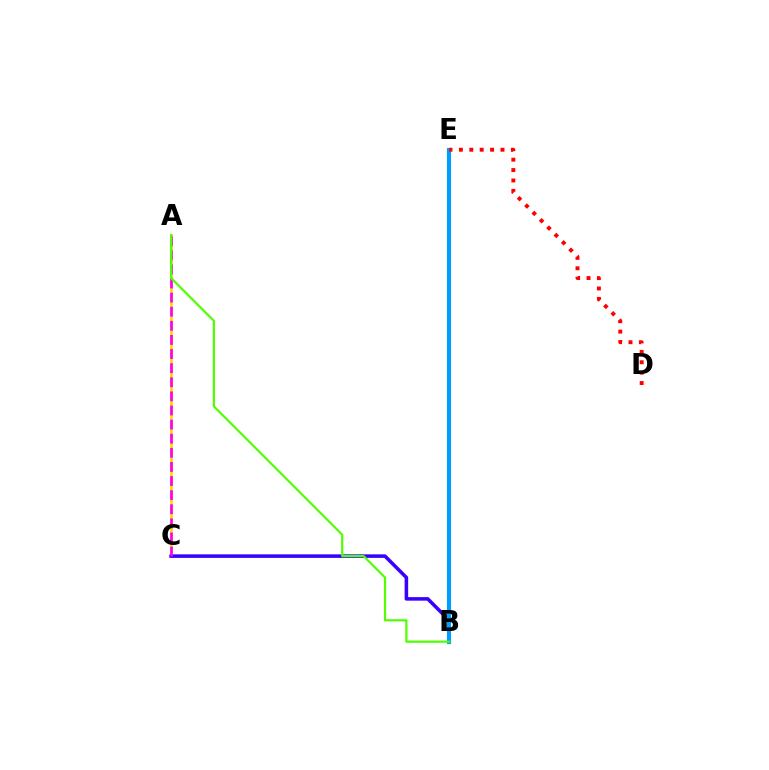{('A', 'C'): [{'color': '#ffd500', 'line_style': 'solid', 'thickness': 1.86}, {'color': '#ff00ed', 'line_style': 'dashed', 'thickness': 1.92}], ('B', 'E'): [{'color': '#00ff86', 'line_style': 'dashed', 'thickness': 1.55}, {'color': '#009eff', 'line_style': 'solid', 'thickness': 2.96}], ('B', 'C'): [{'color': '#3700ff', 'line_style': 'solid', 'thickness': 2.55}], ('D', 'E'): [{'color': '#ff0000', 'line_style': 'dotted', 'thickness': 2.83}], ('A', 'B'): [{'color': '#4fff00', 'line_style': 'solid', 'thickness': 1.58}]}